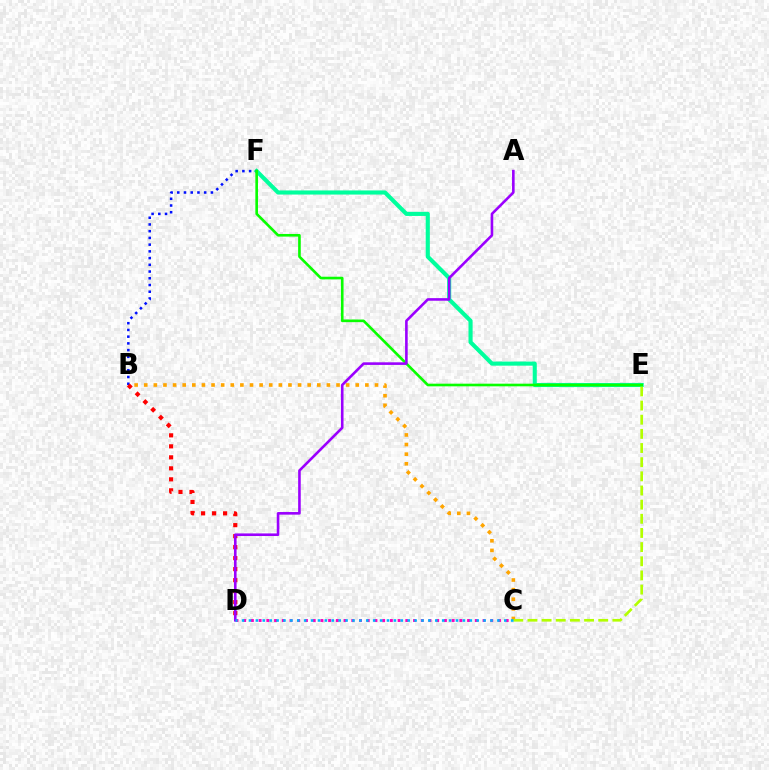{('C', 'D'): [{'color': '#ff00bd', 'line_style': 'dotted', 'thickness': 2.1}, {'color': '#00b5ff', 'line_style': 'dotted', 'thickness': 1.87}], ('E', 'F'): [{'color': '#00ff9d', 'line_style': 'solid', 'thickness': 2.96}, {'color': '#08ff00', 'line_style': 'solid', 'thickness': 1.9}], ('B', 'F'): [{'color': '#0010ff', 'line_style': 'dotted', 'thickness': 1.83}], ('B', 'C'): [{'color': '#ffa500', 'line_style': 'dotted', 'thickness': 2.61}], ('B', 'D'): [{'color': '#ff0000', 'line_style': 'dotted', 'thickness': 2.99}], ('C', 'E'): [{'color': '#b3ff00', 'line_style': 'dashed', 'thickness': 1.92}], ('A', 'D'): [{'color': '#9b00ff', 'line_style': 'solid', 'thickness': 1.88}]}